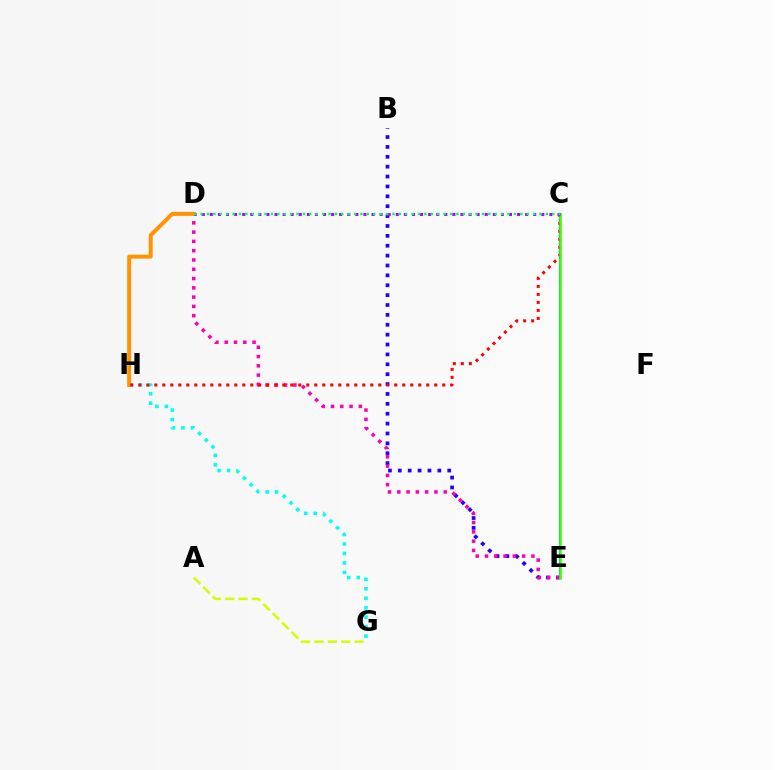{('B', 'E'): [{'color': '#2500ff', 'line_style': 'dotted', 'thickness': 2.68}], ('G', 'H'): [{'color': '#00fff6', 'line_style': 'dotted', 'thickness': 2.57}], ('D', 'E'): [{'color': '#ff00ac', 'line_style': 'dotted', 'thickness': 2.52}], ('C', 'E'): [{'color': '#0074ff', 'line_style': 'solid', 'thickness': 1.52}, {'color': '#3dff00', 'line_style': 'solid', 'thickness': 1.81}], ('D', 'H'): [{'color': '#ff9400', 'line_style': 'solid', 'thickness': 2.85}], ('C', 'H'): [{'color': '#ff0000', 'line_style': 'dotted', 'thickness': 2.17}], ('C', 'D'): [{'color': '#b900ff', 'line_style': 'dotted', 'thickness': 2.2}, {'color': '#00ff5c', 'line_style': 'dotted', 'thickness': 1.74}], ('A', 'G'): [{'color': '#d1ff00', 'line_style': 'dashed', 'thickness': 1.82}]}